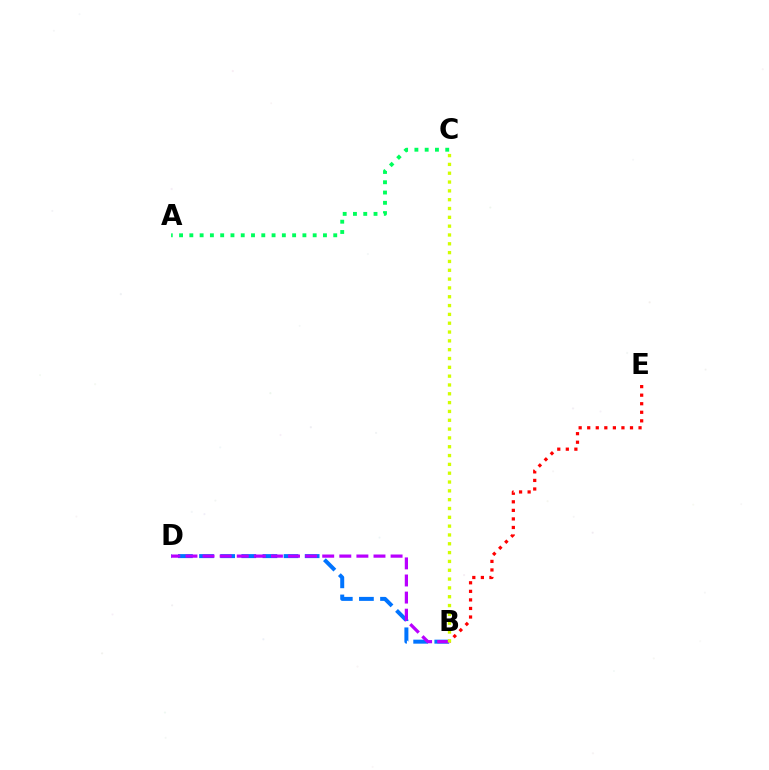{('B', 'D'): [{'color': '#0074ff', 'line_style': 'dashed', 'thickness': 2.87}, {'color': '#b900ff', 'line_style': 'dashed', 'thickness': 2.32}], ('A', 'C'): [{'color': '#00ff5c', 'line_style': 'dotted', 'thickness': 2.79}], ('B', 'E'): [{'color': '#ff0000', 'line_style': 'dotted', 'thickness': 2.32}], ('B', 'C'): [{'color': '#d1ff00', 'line_style': 'dotted', 'thickness': 2.4}]}